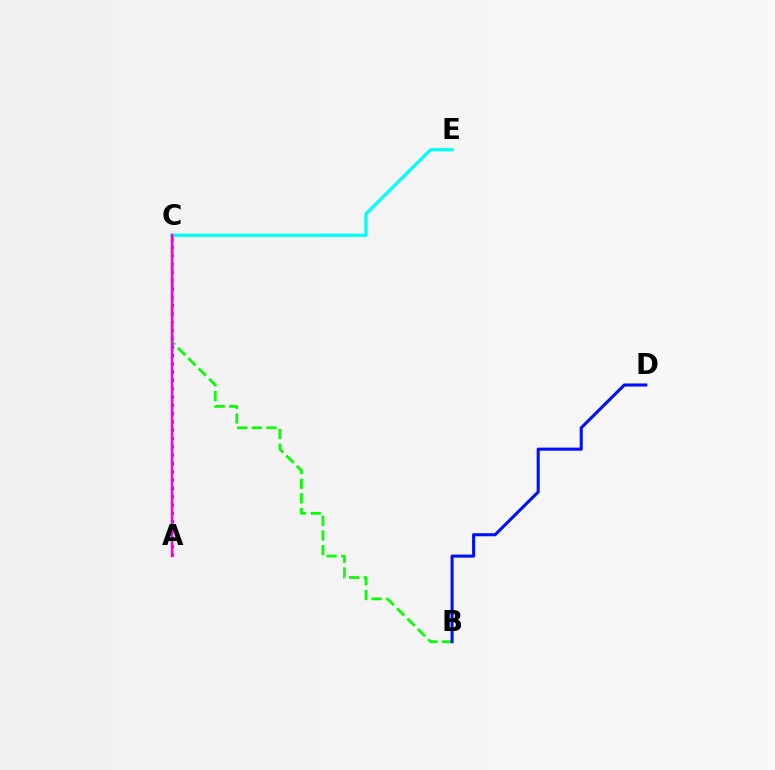{('A', 'C'): [{'color': '#ff0000', 'line_style': 'dotted', 'thickness': 2.26}, {'color': '#fcf500', 'line_style': 'dashed', 'thickness': 1.58}, {'color': '#ee00ff', 'line_style': 'solid', 'thickness': 1.78}], ('C', 'E'): [{'color': '#00fff6', 'line_style': 'solid', 'thickness': 2.34}], ('B', 'C'): [{'color': '#08ff00', 'line_style': 'dashed', 'thickness': 1.99}], ('B', 'D'): [{'color': '#0010ff', 'line_style': 'solid', 'thickness': 2.21}]}